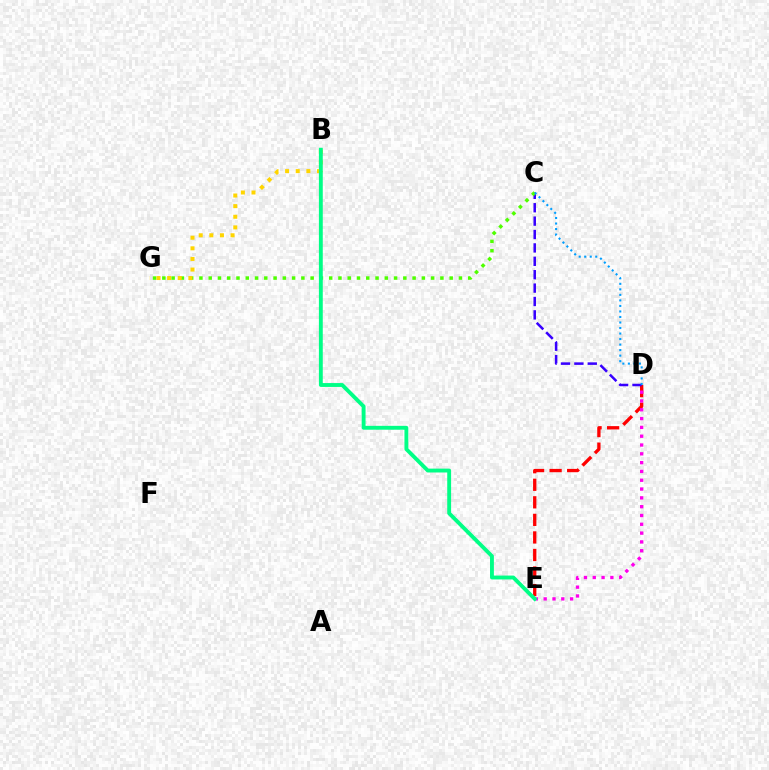{('D', 'E'): [{'color': '#ff0000', 'line_style': 'dashed', 'thickness': 2.38}, {'color': '#ff00ed', 'line_style': 'dotted', 'thickness': 2.39}], ('C', 'D'): [{'color': '#3700ff', 'line_style': 'dashed', 'thickness': 1.82}, {'color': '#009eff', 'line_style': 'dotted', 'thickness': 1.5}], ('C', 'G'): [{'color': '#4fff00', 'line_style': 'dotted', 'thickness': 2.52}], ('B', 'G'): [{'color': '#ffd500', 'line_style': 'dotted', 'thickness': 2.89}], ('B', 'E'): [{'color': '#00ff86', 'line_style': 'solid', 'thickness': 2.78}]}